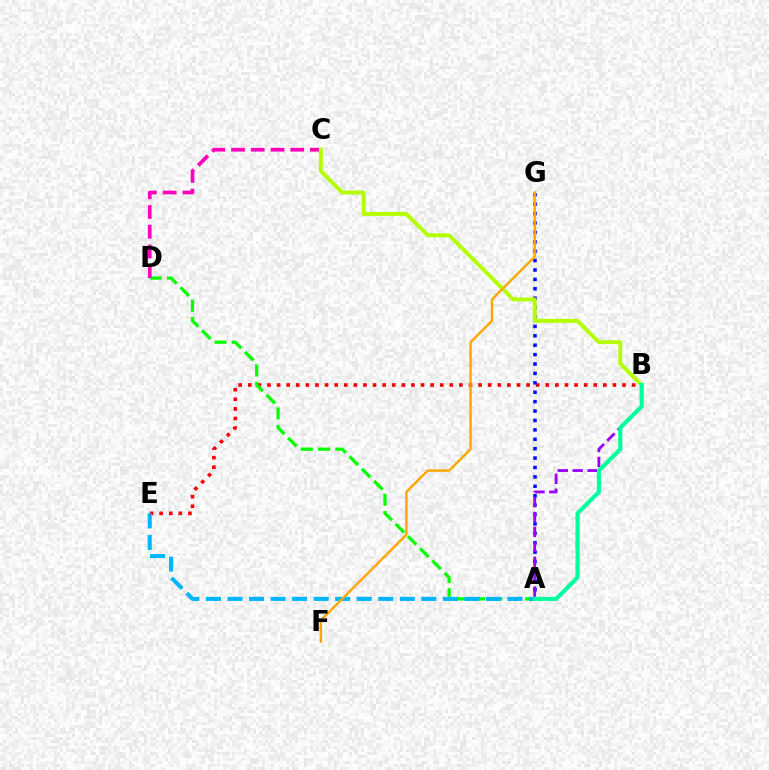{('B', 'E'): [{'color': '#ff0000', 'line_style': 'dotted', 'thickness': 2.61}], ('A', 'D'): [{'color': '#08ff00', 'line_style': 'dashed', 'thickness': 2.35}], ('C', 'D'): [{'color': '#ff00bd', 'line_style': 'dashed', 'thickness': 2.68}], ('A', 'G'): [{'color': '#0010ff', 'line_style': 'dotted', 'thickness': 2.55}], ('A', 'E'): [{'color': '#00b5ff', 'line_style': 'dashed', 'thickness': 2.93}], ('B', 'C'): [{'color': '#b3ff00', 'line_style': 'solid', 'thickness': 2.82}], ('A', 'B'): [{'color': '#9b00ff', 'line_style': 'dashed', 'thickness': 2.03}, {'color': '#00ff9d', 'line_style': 'solid', 'thickness': 2.95}], ('F', 'G'): [{'color': '#ffa500', 'line_style': 'solid', 'thickness': 1.73}]}